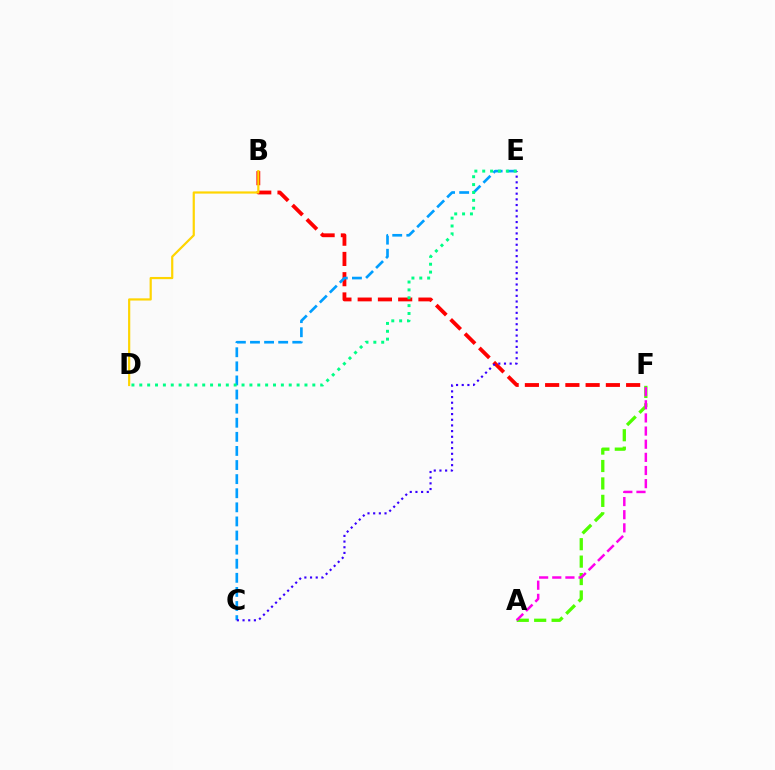{('B', 'F'): [{'color': '#ff0000', 'line_style': 'dashed', 'thickness': 2.75}], ('A', 'F'): [{'color': '#4fff00', 'line_style': 'dashed', 'thickness': 2.37}, {'color': '#ff00ed', 'line_style': 'dashed', 'thickness': 1.79}], ('B', 'D'): [{'color': '#ffd500', 'line_style': 'solid', 'thickness': 1.58}], ('C', 'E'): [{'color': '#009eff', 'line_style': 'dashed', 'thickness': 1.92}, {'color': '#3700ff', 'line_style': 'dotted', 'thickness': 1.54}], ('D', 'E'): [{'color': '#00ff86', 'line_style': 'dotted', 'thickness': 2.14}]}